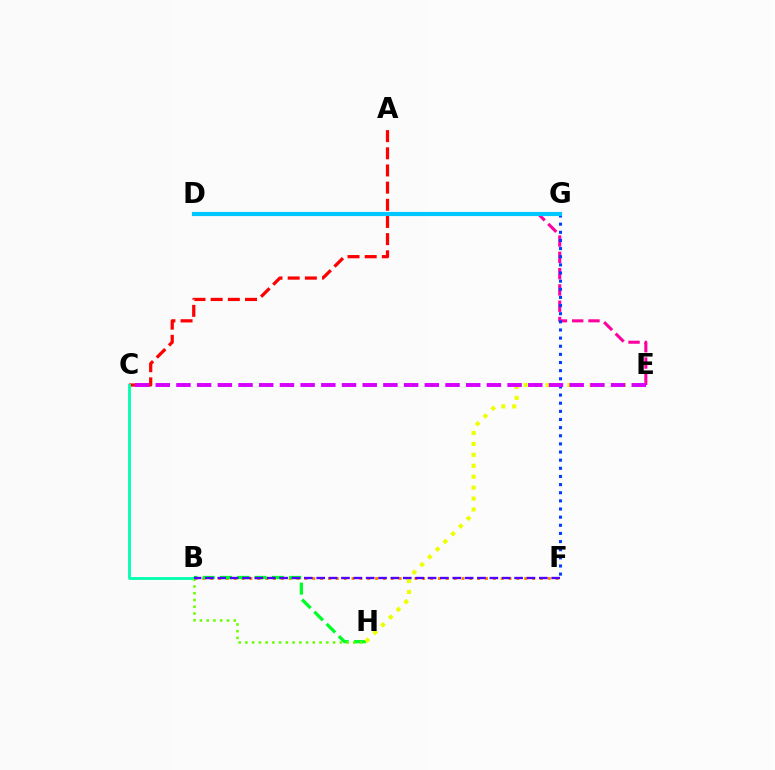{('A', 'C'): [{'color': '#ff0000', 'line_style': 'dashed', 'thickness': 2.33}], ('D', 'E'): [{'color': '#ff00a0', 'line_style': 'dashed', 'thickness': 2.21}], ('B', 'F'): [{'color': '#ff8800', 'line_style': 'dotted', 'thickness': 2.13}, {'color': '#4f00ff', 'line_style': 'dashed', 'thickness': 1.68}], ('B', 'C'): [{'color': '#00ffaf', 'line_style': 'solid', 'thickness': 2.03}], ('B', 'H'): [{'color': '#00ff27', 'line_style': 'dashed', 'thickness': 2.35}, {'color': '#66ff00', 'line_style': 'dotted', 'thickness': 1.83}], ('F', 'G'): [{'color': '#003fff', 'line_style': 'dotted', 'thickness': 2.21}], ('E', 'H'): [{'color': '#eeff00', 'line_style': 'dotted', 'thickness': 2.97}], ('D', 'G'): [{'color': '#00c7ff', 'line_style': 'solid', 'thickness': 2.99}], ('C', 'E'): [{'color': '#d600ff', 'line_style': 'dashed', 'thickness': 2.81}]}